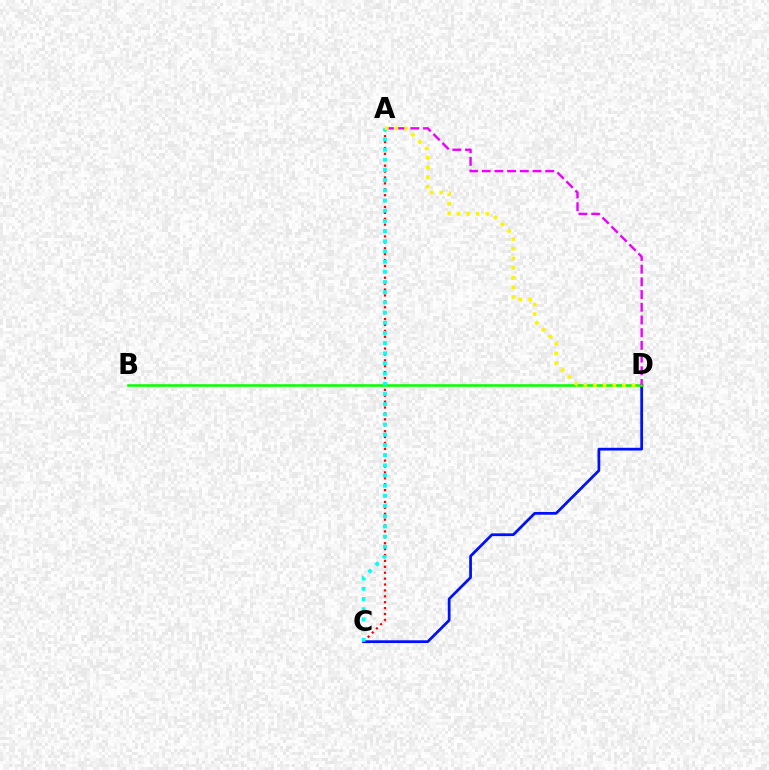{('C', 'D'): [{'color': '#0010ff', 'line_style': 'solid', 'thickness': 1.98}], ('B', 'D'): [{'color': '#08ff00', 'line_style': 'solid', 'thickness': 1.85}], ('A', 'D'): [{'color': '#ee00ff', 'line_style': 'dashed', 'thickness': 1.73}, {'color': '#fcf500', 'line_style': 'dotted', 'thickness': 2.62}], ('A', 'C'): [{'color': '#ff0000', 'line_style': 'dotted', 'thickness': 1.6}, {'color': '#00fff6', 'line_style': 'dotted', 'thickness': 2.77}]}